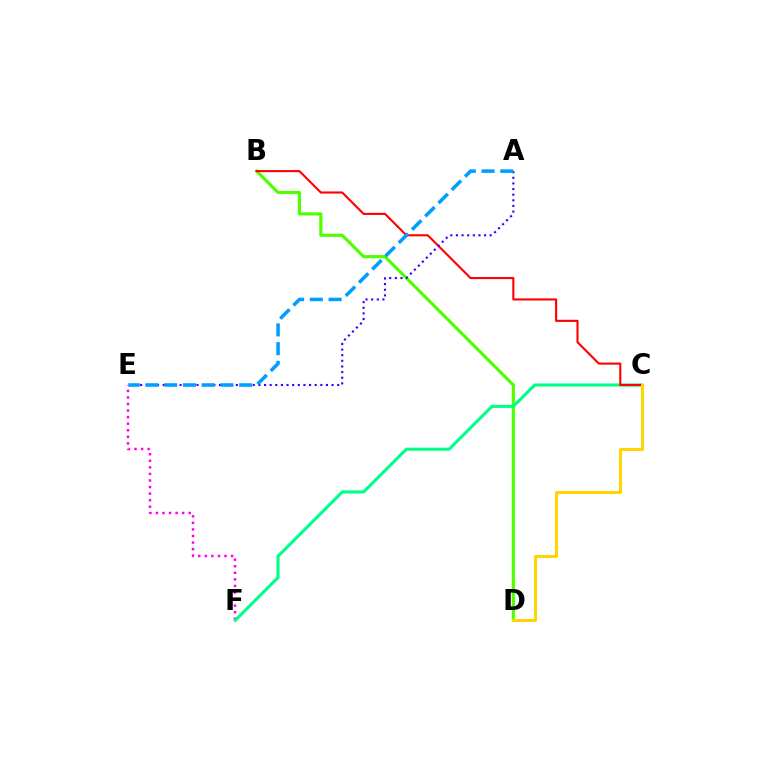{('B', 'D'): [{'color': '#4fff00', 'line_style': 'solid', 'thickness': 2.27}], ('E', 'F'): [{'color': '#ff00ed', 'line_style': 'dotted', 'thickness': 1.78}], ('C', 'F'): [{'color': '#00ff86', 'line_style': 'solid', 'thickness': 2.22}], ('B', 'C'): [{'color': '#ff0000', 'line_style': 'solid', 'thickness': 1.52}], ('C', 'D'): [{'color': '#ffd500', 'line_style': 'solid', 'thickness': 2.16}], ('A', 'E'): [{'color': '#3700ff', 'line_style': 'dotted', 'thickness': 1.53}, {'color': '#009eff', 'line_style': 'dashed', 'thickness': 2.55}]}